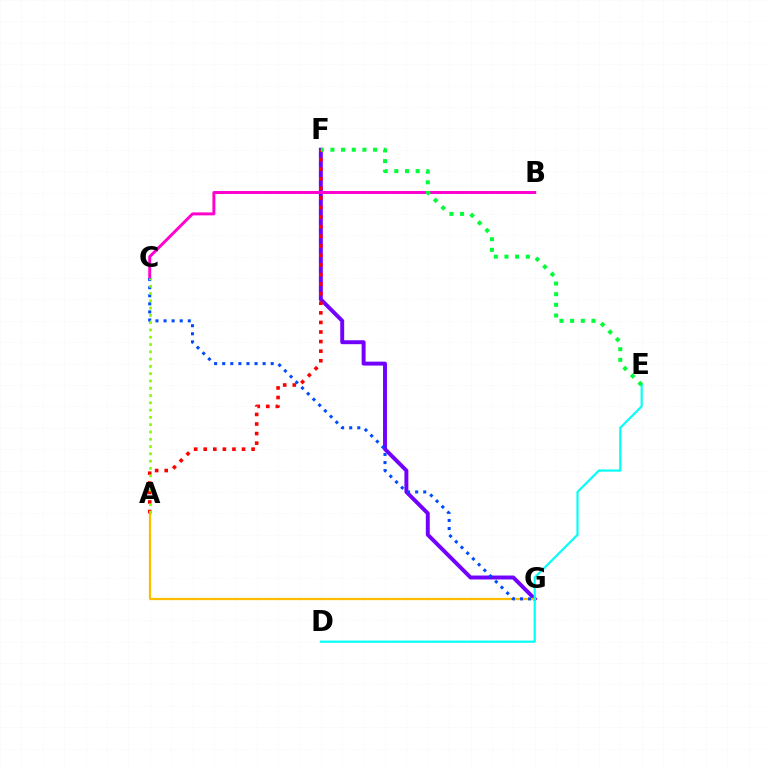{('F', 'G'): [{'color': '#7200ff', 'line_style': 'solid', 'thickness': 2.83}], ('A', 'G'): [{'color': '#ffbd00', 'line_style': 'solid', 'thickness': 1.63}], ('A', 'F'): [{'color': '#ff0000', 'line_style': 'dotted', 'thickness': 2.6}], ('D', 'E'): [{'color': '#00fff6', 'line_style': 'solid', 'thickness': 1.56}], ('B', 'C'): [{'color': '#ff00cf', 'line_style': 'solid', 'thickness': 2.12}], ('C', 'G'): [{'color': '#004bff', 'line_style': 'dotted', 'thickness': 2.2}], ('E', 'F'): [{'color': '#00ff39', 'line_style': 'dotted', 'thickness': 2.9}], ('A', 'C'): [{'color': '#84ff00', 'line_style': 'dotted', 'thickness': 1.98}]}